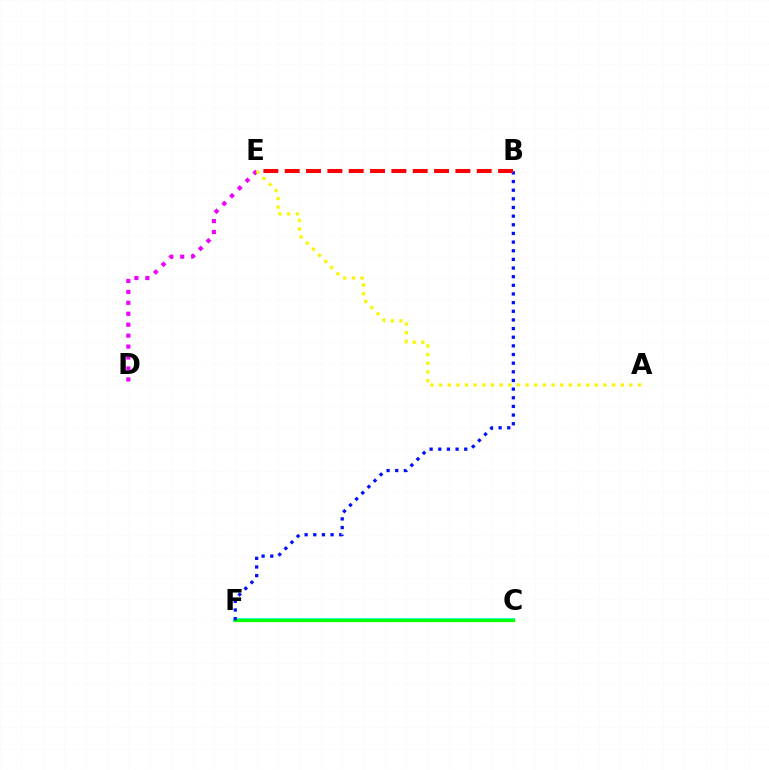{('C', 'F'): [{'color': '#00fff6', 'line_style': 'solid', 'thickness': 2.69}, {'color': '#08ff00', 'line_style': 'solid', 'thickness': 2.37}], ('D', 'E'): [{'color': '#ee00ff', 'line_style': 'dotted', 'thickness': 2.97}], ('B', 'F'): [{'color': '#0010ff', 'line_style': 'dotted', 'thickness': 2.35}], ('B', 'E'): [{'color': '#ff0000', 'line_style': 'dashed', 'thickness': 2.9}], ('A', 'E'): [{'color': '#fcf500', 'line_style': 'dotted', 'thickness': 2.35}]}